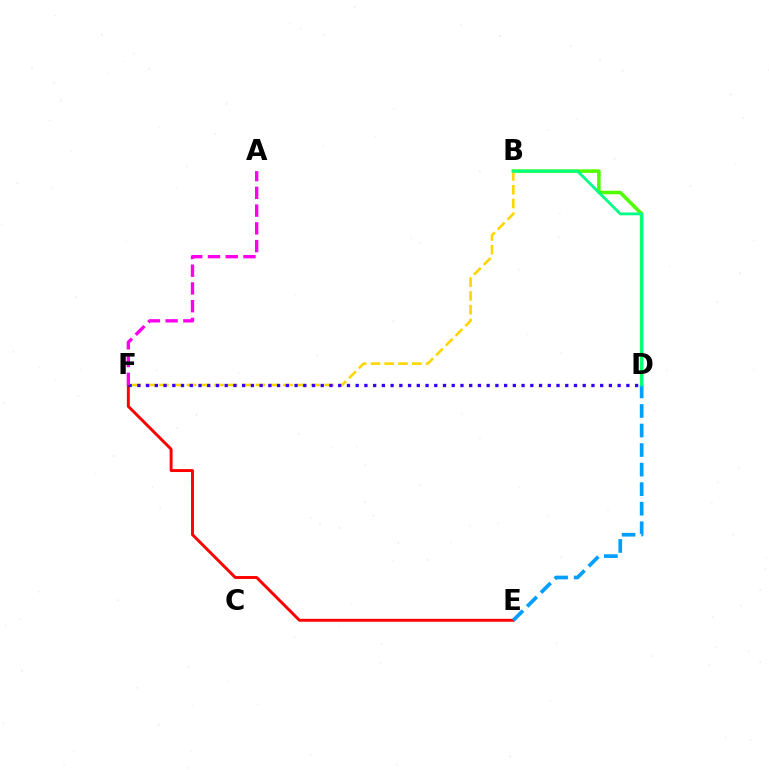{('B', 'D'): [{'color': '#4fff00', 'line_style': 'solid', 'thickness': 2.54}, {'color': '#00ff86', 'line_style': 'solid', 'thickness': 2.03}], ('B', 'F'): [{'color': '#ffd500', 'line_style': 'dashed', 'thickness': 1.87}], ('E', 'F'): [{'color': '#ff0000', 'line_style': 'solid', 'thickness': 2.11}], ('D', 'E'): [{'color': '#009eff', 'line_style': 'dashed', 'thickness': 2.66}], ('D', 'F'): [{'color': '#3700ff', 'line_style': 'dotted', 'thickness': 2.37}], ('A', 'F'): [{'color': '#ff00ed', 'line_style': 'dashed', 'thickness': 2.41}]}